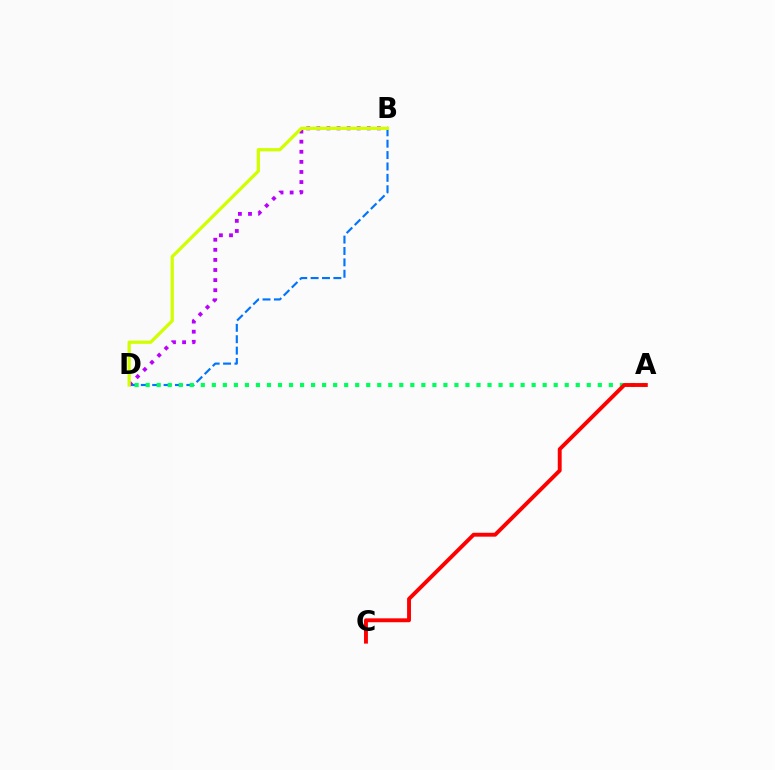{('B', 'D'): [{'color': '#0074ff', 'line_style': 'dashed', 'thickness': 1.55}, {'color': '#b900ff', 'line_style': 'dotted', 'thickness': 2.74}, {'color': '#d1ff00', 'line_style': 'solid', 'thickness': 2.34}], ('A', 'D'): [{'color': '#00ff5c', 'line_style': 'dotted', 'thickness': 3.0}], ('A', 'C'): [{'color': '#ff0000', 'line_style': 'solid', 'thickness': 2.8}]}